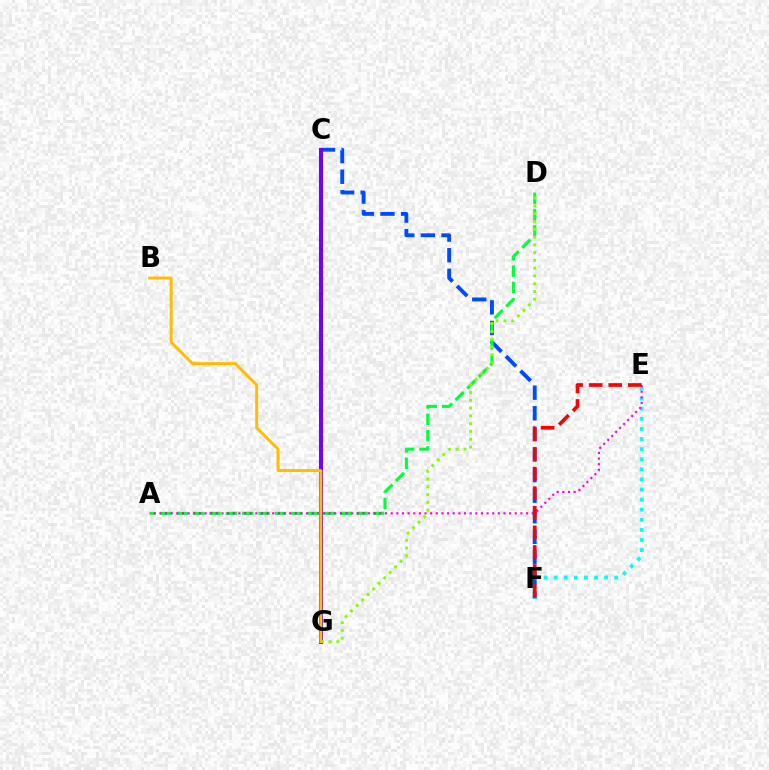{('C', 'F'): [{'color': '#004bff', 'line_style': 'dashed', 'thickness': 2.8}], ('C', 'G'): [{'color': '#7200ff', 'line_style': 'solid', 'thickness': 2.92}], ('E', 'F'): [{'color': '#00fff6', 'line_style': 'dotted', 'thickness': 2.74}, {'color': '#ff0000', 'line_style': 'dashed', 'thickness': 2.66}], ('A', 'D'): [{'color': '#00ff39', 'line_style': 'dashed', 'thickness': 2.22}], ('A', 'E'): [{'color': '#ff00cf', 'line_style': 'dotted', 'thickness': 1.53}], ('D', 'G'): [{'color': '#84ff00', 'line_style': 'dotted', 'thickness': 2.12}], ('B', 'G'): [{'color': '#ffbd00', 'line_style': 'solid', 'thickness': 2.13}]}